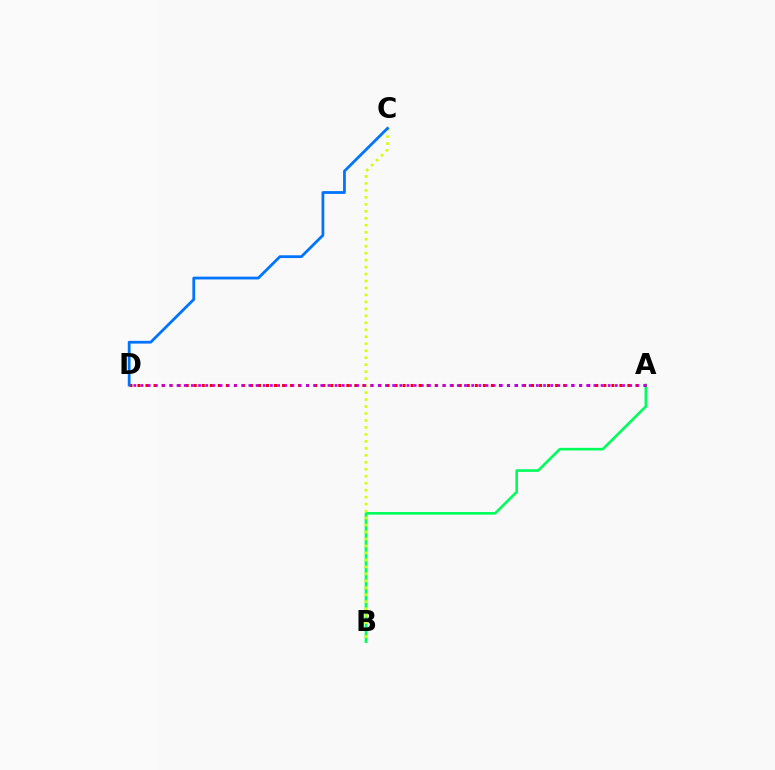{('A', 'B'): [{'color': '#00ff5c', 'line_style': 'solid', 'thickness': 1.89}], ('A', 'D'): [{'color': '#ff0000', 'line_style': 'dotted', 'thickness': 2.18}, {'color': '#b900ff', 'line_style': 'dotted', 'thickness': 1.95}], ('B', 'C'): [{'color': '#d1ff00', 'line_style': 'dotted', 'thickness': 1.89}], ('C', 'D'): [{'color': '#0074ff', 'line_style': 'solid', 'thickness': 2.0}]}